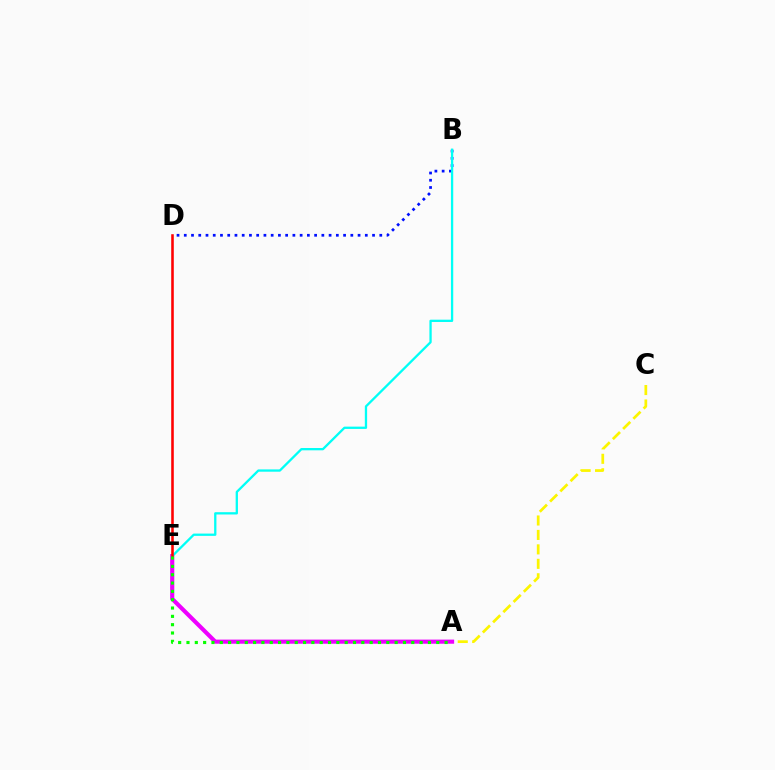{('B', 'D'): [{'color': '#0010ff', 'line_style': 'dotted', 'thickness': 1.97}], ('A', 'C'): [{'color': '#fcf500', 'line_style': 'dashed', 'thickness': 1.96}], ('A', 'E'): [{'color': '#ee00ff', 'line_style': 'solid', 'thickness': 2.97}, {'color': '#08ff00', 'line_style': 'dotted', 'thickness': 2.26}], ('B', 'E'): [{'color': '#00fff6', 'line_style': 'solid', 'thickness': 1.65}], ('D', 'E'): [{'color': '#ff0000', 'line_style': 'solid', 'thickness': 1.85}]}